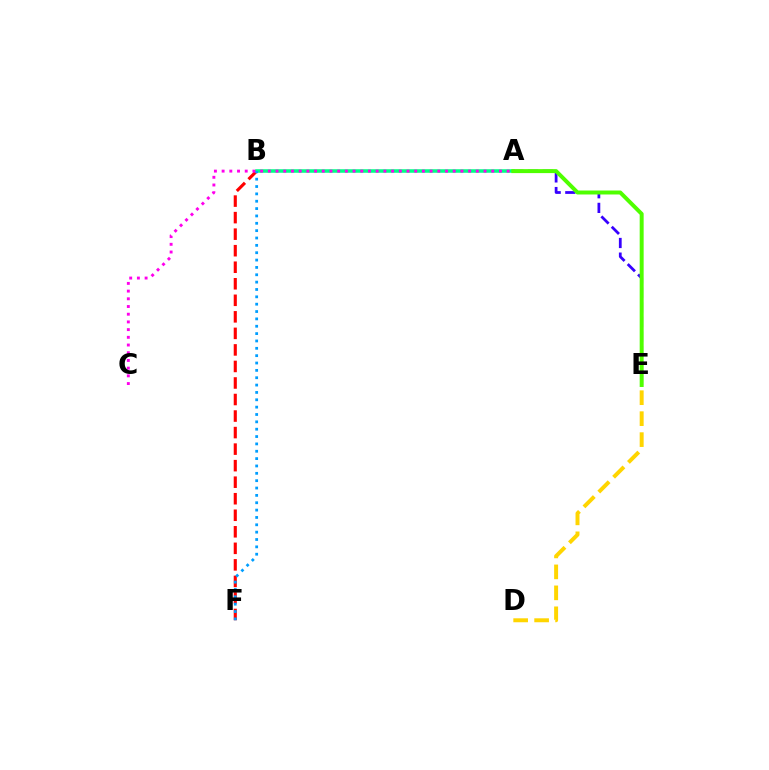{('A', 'E'): [{'color': '#3700ff', 'line_style': 'dashed', 'thickness': 1.99}, {'color': '#4fff00', 'line_style': 'solid', 'thickness': 2.86}], ('B', 'F'): [{'color': '#ff0000', 'line_style': 'dashed', 'thickness': 2.25}, {'color': '#009eff', 'line_style': 'dotted', 'thickness': 2.0}], ('A', 'B'): [{'color': '#00ff86', 'line_style': 'solid', 'thickness': 2.55}], ('D', 'E'): [{'color': '#ffd500', 'line_style': 'dashed', 'thickness': 2.85}], ('A', 'C'): [{'color': '#ff00ed', 'line_style': 'dotted', 'thickness': 2.09}]}